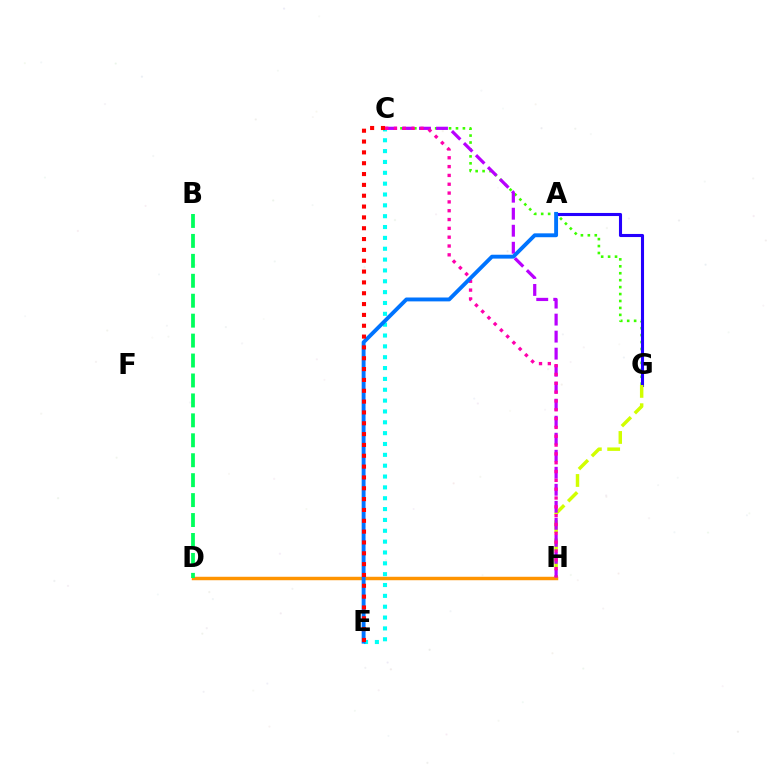{('C', 'G'): [{'color': '#3dff00', 'line_style': 'dotted', 'thickness': 1.89}], ('D', 'H'): [{'color': '#ff9400', 'line_style': 'solid', 'thickness': 2.49}], ('B', 'D'): [{'color': '#00ff5c', 'line_style': 'dashed', 'thickness': 2.71}], ('A', 'G'): [{'color': '#2500ff', 'line_style': 'solid', 'thickness': 2.22}], ('C', 'E'): [{'color': '#00fff6', 'line_style': 'dotted', 'thickness': 2.95}, {'color': '#ff0000', 'line_style': 'dotted', 'thickness': 2.94}], ('G', 'H'): [{'color': '#d1ff00', 'line_style': 'dashed', 'thickness': 2.49}], ('C', 'H'): [{'color': '#b900ff', 'line_style': 'dashed', 'thickness': 2.31}, {'color': '#ff00ac', 'line_style': 'dotted', 'thickness': 2.4}], ('A', 'E'): [{'color': '#0074ff', 'line_style': 'solid', 'thickness': 2.79}]}